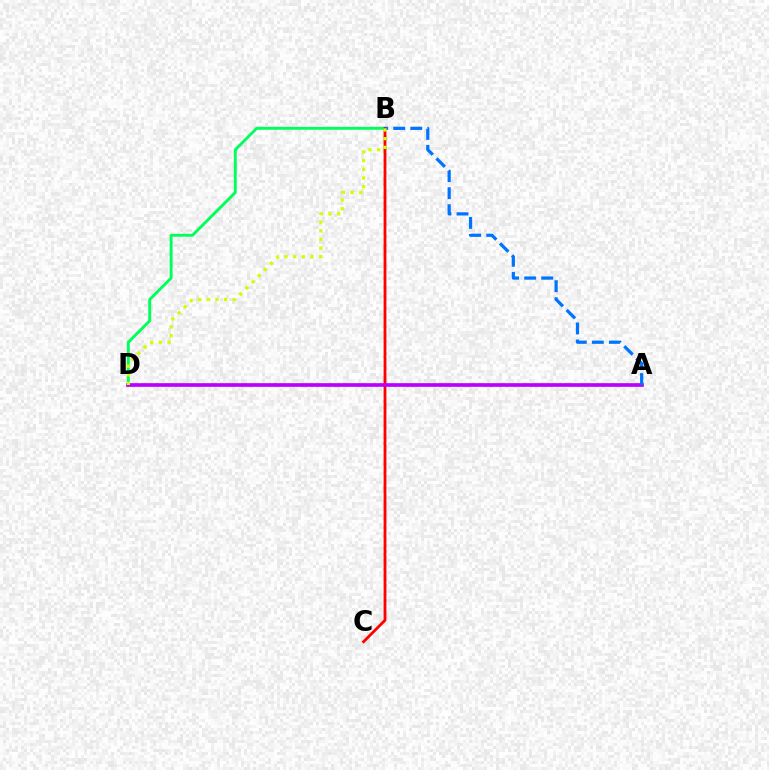{('B', 'D'): [{'color': '#00ff5c', 'line_style': 'solid', 'thickness': 2.09}, {'color': '#d1ff00', 'line_style': 'dotted', 'thickness': 2.36}], ('B', 'C'): [{'color': '#ff0000', 'line_style': 'solid', 'thickness': 2.02}], ('A', 'D'): [{'color': '#b900ff', 'line_style': 'solid', 'thickness': 2.65}], ('A', 'B'): [{'color': '#0074ff', 'line_style': 'dashed', 'thickness': 2.31}]}